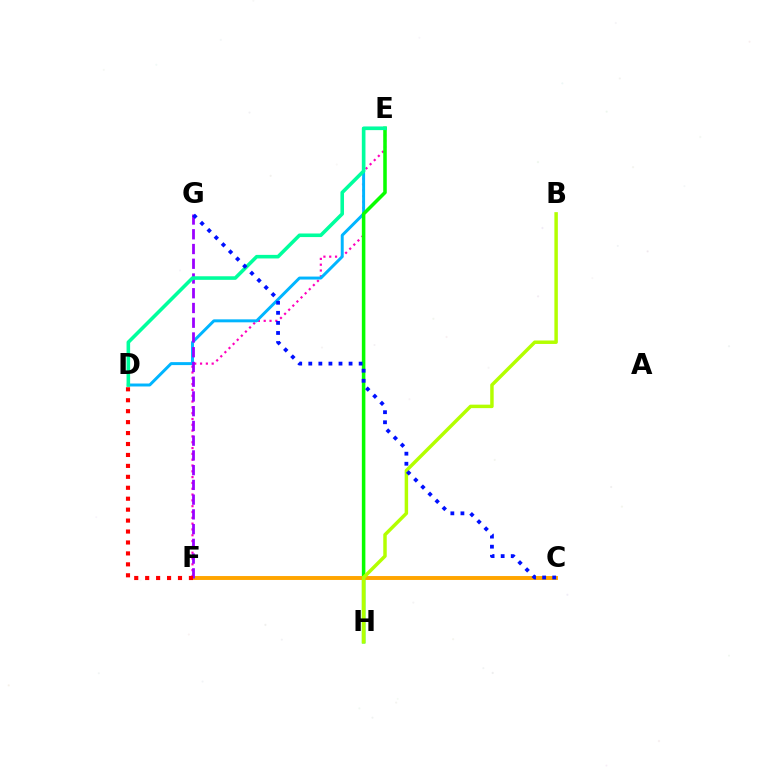{('E', 'F'): [{'color': '#ff00bd', 'line_style': 'dotted', 'thickness': 1.58}], ('D', 'E'): [{'color': '#00b5ff', 'line_style': 'solid', 'thickness': 2.13}, {'color': '#00ff9d', 'line_style': 'solid', 'thickness': 2.57}], ('E', 'H'): [{'color': '#08ff00', 'line_style': 'solid', 'thickness': 2.55}], ('C', 'F'): [{'color': '#ffa500', 'line_style': 'solid', 'thickness': 2.82}], ('F', 'G'): [{'color': '#9b00ff', 'line_style': 'dashed', 'thickness': 2.0}], ('B', 'H'): [{'color': '#b3ff00', 'line_style': 'solid', 'thickness': 2.5}], ('D', 'F'): [{'color': '#ff0000', 'line_style': 'dotted', 'thickness': 2.97}], ('C', 'G'): [{'color': '#0010ff', 'line_style': 'dotted', 'thickness': 2.74}]}